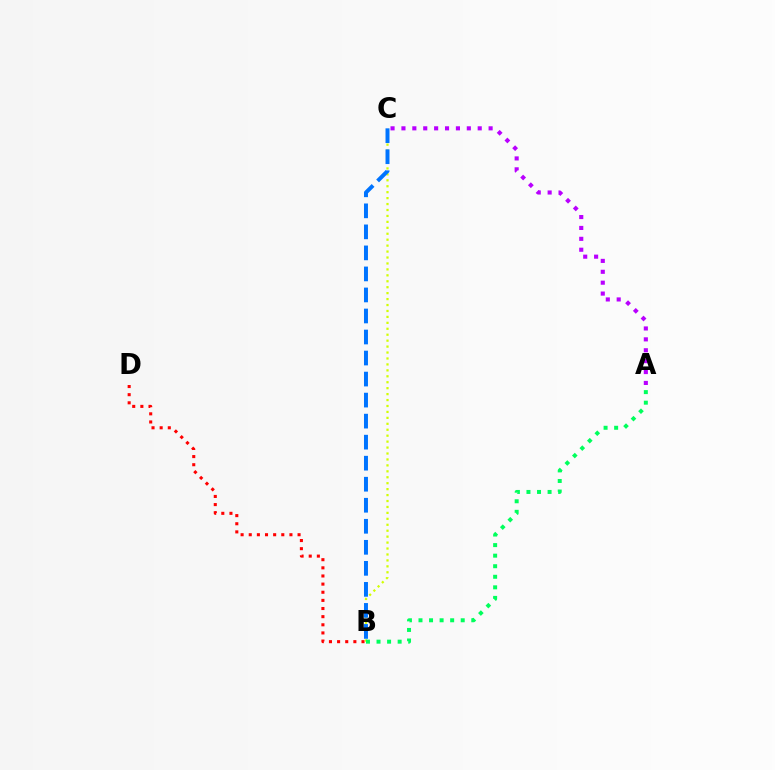{('B', 'D'): [{'color': '#ff0000', 'line_style': 'dotted', 'thickness': 2.21}], ('B', 'C'): [{'color': '#d1ff00', 'line_style': 'dotted', 'thickness': 1.61}, {'color': '#0074ff', 'line_style': 'dashed', 'thickness': 2.86}], ('A', 'C'): [{'color': '#b900ff', 'line_style': 'dotted', 'thickness': 2.96}], ('A', 'B'): [{'color': '#00ff5c', 'line_style': 'dotted', 'thickness': 2.87}]}